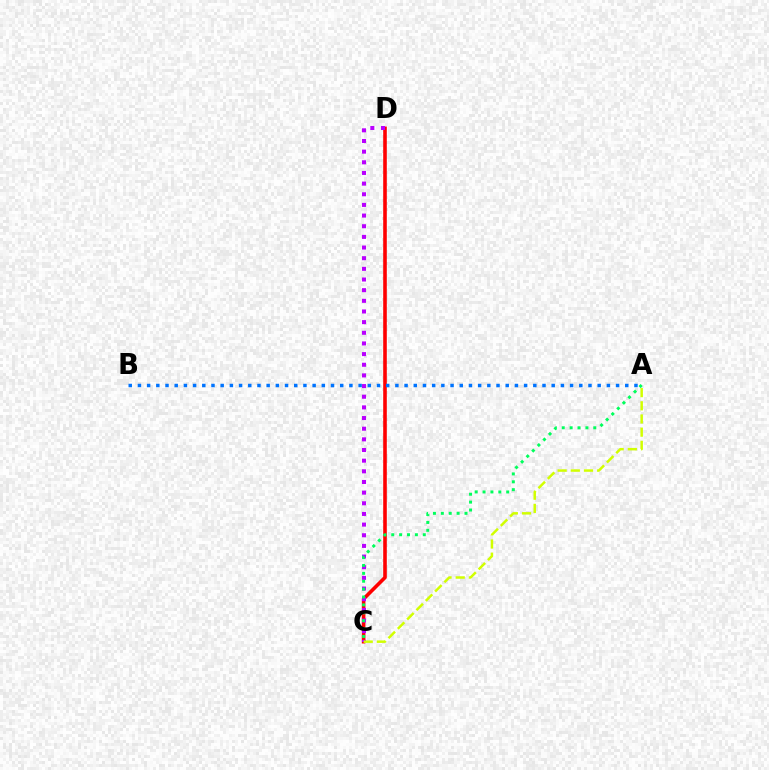{('C', 'D'): [{'color': '#ff0000', 'line_style': 'solid', 'thickness': 2.59}, {'color': '#b900ff', 'line_style': 'dotted', 'thickness': 2.9}], ('A', 'B'): [{'color': '#0074ff', 'line_style': 'dotted', 'thickness': 2.5}], ('A', 'C'): [{'color': '#d1ff00', 'line_style': 'dashed', 'thickness': 1.79}, {'color': '#00ff5c', 'line_style': 'dotted', 'thickness': 2.14}]}